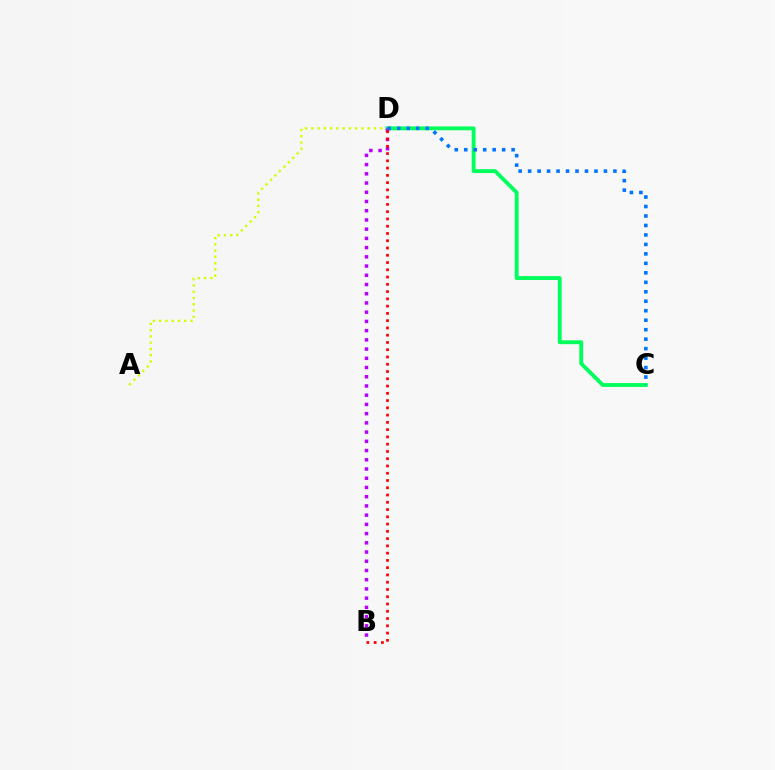{('A', 'D'): [{'color': '#d1ff00', 'line_style': 'dotted', 'thickness': 1.7}], ('C', 'D'): [{'color': '#00ff5c', 'line_style': 'solid', 'thickness': 2.78}, {'color': '#0074ff', 'line_style': 'dotted', 'thickness': 2.57}], ('B', 'D'): [{'color': '#b900ff', 'line_style': 'dotted', 'thickness': 2.51}, {'color': '#ff0000', 'line_style': 'dotted', 'thickness': 1.97}]}